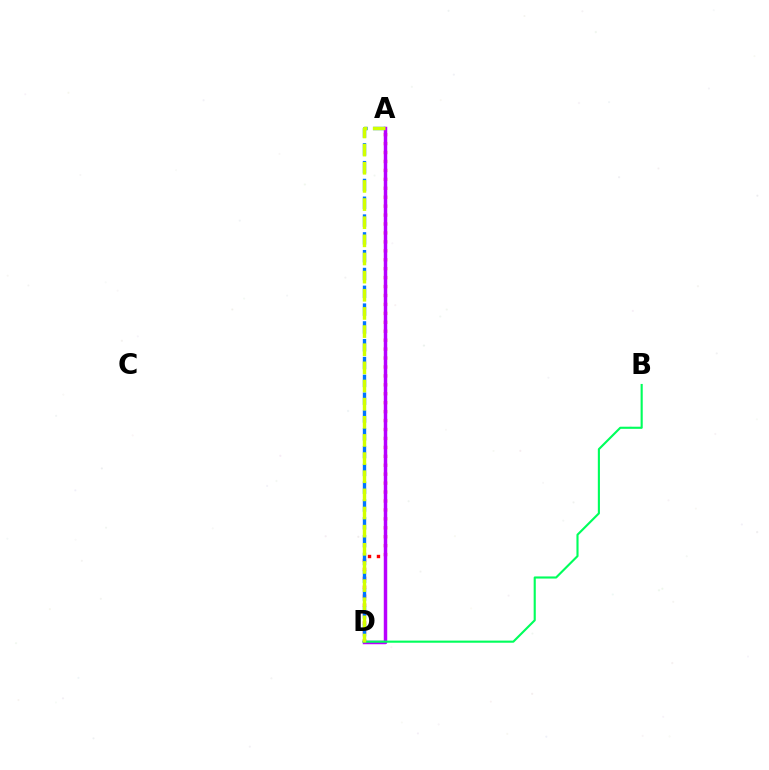{('A', 'D'): [{'color': '#ff0000', 'line_style': 'dotted', 'thickness': 2.43}, {'color': '#0074ff', 'line_style': 'dashed', 'thickness': 2.42}, {'color': '#b900ff', 'line_style': 'solid', 'thickness': 2.5}, {'color': '#d1ff00', 'line_style': 'dashed', 'thickness': 2.47}], ('B', 'D'): [{'color': '#00ff5c', 'line_style': 'solid', 'thickness': 1.53}]}